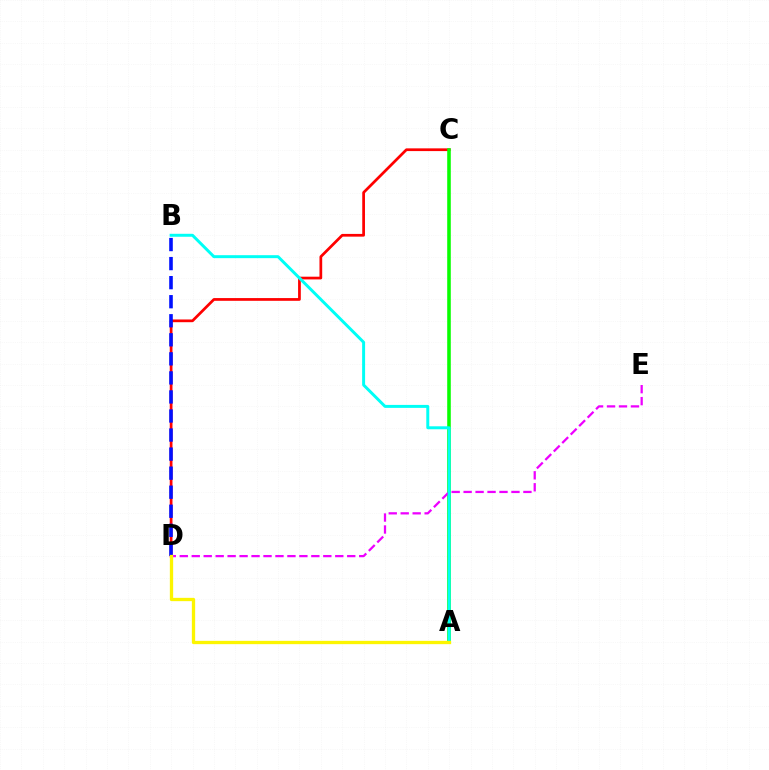{('C', 'D'): [{'color': '#ff0000', 'line_style': 'solid', 'thickness': 1.97}], ('B', 'D'): [{'color': '#0010ff', 'line_style': 'dashed', 'thickness': 2.59}], ('A', 'C'): [{'color': '#08ff00', 'line_style': 'solid', 'thickness': 2.57}], ('D', 'E'): [{'color': '#ee00ff', 'line_style': 'dashed', 'thickness': 1.62}], ('A', 'B'): [{'color': '#00fff6', 'line_style': 'solid', 'thickness': 2.14}], ('A', 'D'): [{'color': '#fcf500', 'line_style': 'solid', 'thickness': 2.38}]}